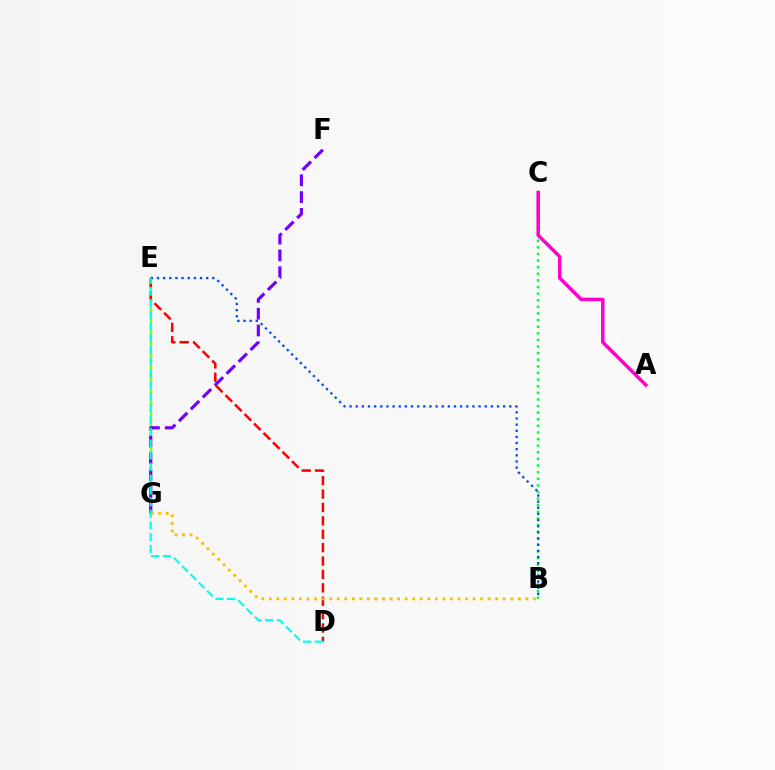{('E', 'G'): [{'color': '#84ff00', 'line_style': 'solid', 'thickness': 1.69}], ('B', 'C'): [{'color': '#00ff39', 'line_style': 'dotted', 'thickness': 1.8}], ('B', 'E'): [{'color': '#004bff', 'line_style': 'dotted', 'thickness': 1.67}], ('F', 'G'): [{'color': '#7200ff', 'line_style': 'dashed', 'thickness': 2.28}], ('A', 'C'): [{'color': '#ff00cf', 'line_style': 'solid', 'thickness': 2.52}], ('D', 'E'): [{'color': '#ff0000', 'line_style': 'dashed', 'thickness': 1.82}, {'color': '#00fff6', 'line_style': 'dashed', 'thickness': 1.59}], ('B', 'G'): [{'color': '#ffbd00', 'line_style': 'dotted', 'thickness': 2.05}]}